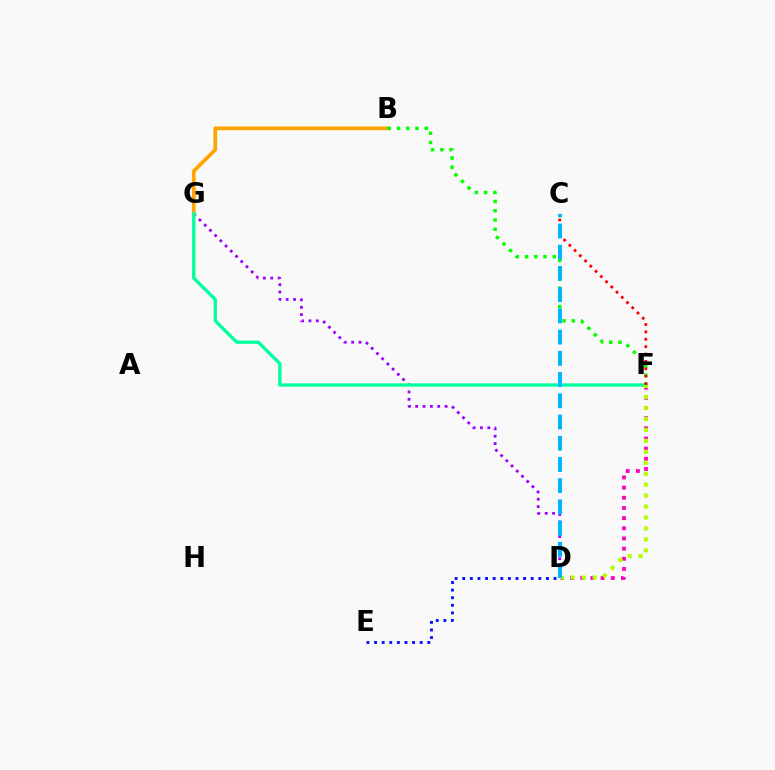{('D', 'G'): [{'color': '#9b00ff', 'line_style': 'dotted', 'thickness': 2.0}], ('B', 'G'): [{'color': '#ffa500', 'line_style': 'solid', 'thickness': 2.68}], ('F', 'G'): [{'color': '#00ff9d', 'line_style': 'solid', 'thickness': 2.38}], ('B', 'F'): [{'color': '#08ff00', 'line_style': 'dotted', 'thickness': 2.51}], ('D', 'F'): [{'color': '#ff00bd', 'line_style': 'dotted', 'thickness': 2.76}, {'color': '#b3ff00', 'line_style': 'dotted', 'thickness': 2.98}], ('C', 'F'): [{'color': '#ff0000', 'line_style': 'dotted', 'thickness': 2.01}], ('D', 'E'): [{'color': '#0010ff', 'line_style': 'dotted', 'thickness': 2.07}], ('C', 'D'): [{'color': '#00b5ff', 'line_style': 'dashed', 'thickness': 2.88}]}